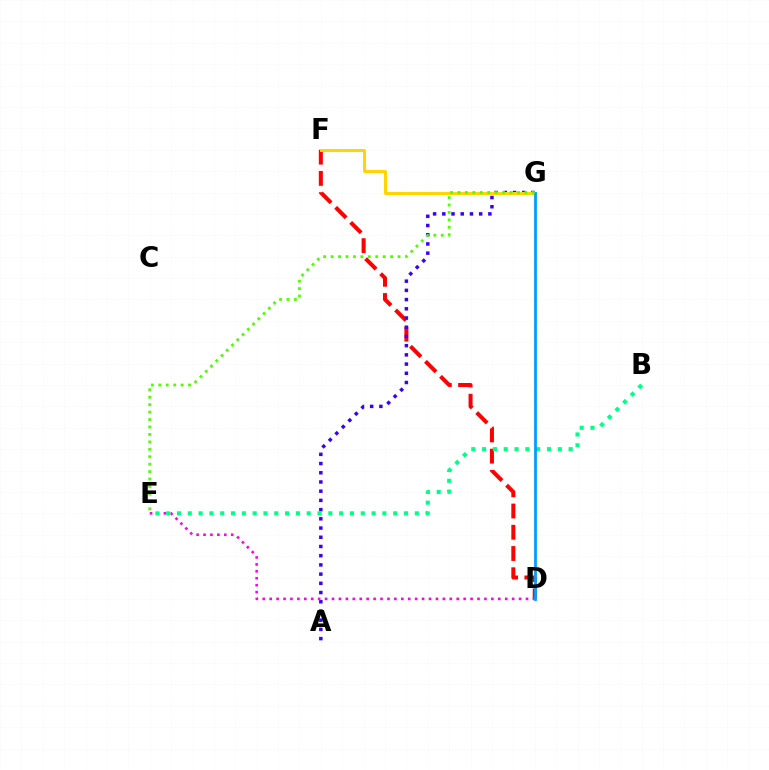{('D', 'F'): [{'color': '#ff0000', 'line_style': 'dashed', 'thickness': 2.89}], ('A', 'G'): [{'color': '#3700ff', 'line_style': 'dotted', 'thickness': 2.5}], ('D', 'E'): [{'color': '#ff00ed', 'line_style': 'dotted', 'thickness': 1.88}], ('B', 'E'): [{'color': '#00ff86', 'line_style': 'dotted', 'thickness': 2.94}], ('F', 'G'): [{'color': '#ffd500', 'line_style': 'solid', 'thickness': 2.12}], ('D', 'G'): [{'color': '#009eff', 'line_style': 'solid', 'thickness': 2.01}], ('E', 'G'): [{'color': '#4fff00', 'line_style': 'dotted', 'thickness': 2.02}]}